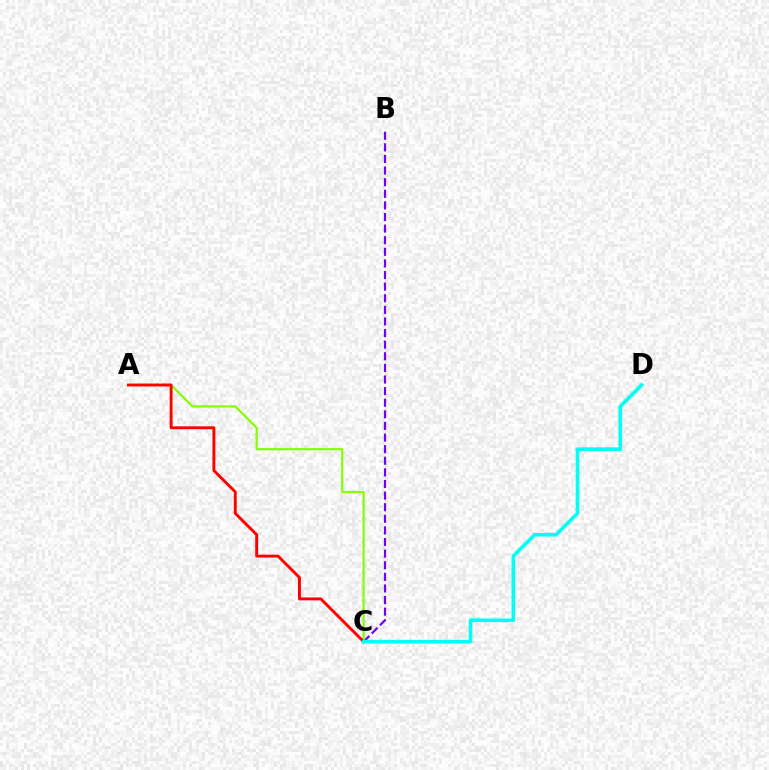{('B', 'C'): [{'color': '#7200ff', 'line_style': 'dashed', 'thickness': 1.58}], ('A', 'C'): [{'color': '#84ff00', 'line_style': 'solid', 'thickness': 1.58}, {'color': '#ff0000', 'line_style': 'solid', 'thickness': 2.09}], ('C', 'D'): [{'color': '#00fff6', 'line_style': 'solid', 'thickness': 2.6}]}